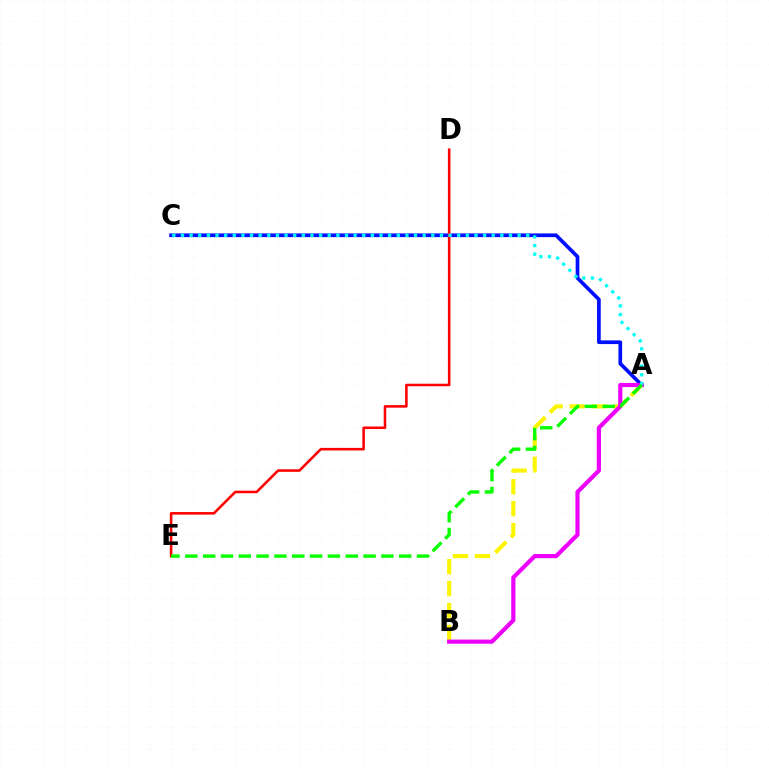{('A', 'C'): [{'color': '#0010ff', 'line_style': 'solid', 'thickness': 2.66}, {'color': '#00fff6', 'line_style': 'dotted', 'thickness': 2.35}], ('A', 'B'): [{'color': '#fcf500', 'line_style': 'dashed', 'thickness': 2.98}, {'color': '#ee00ff', 'line_style': 'solid', 'thickness': 2.99}], ('D', 'E'): [{'color': '#ff0000', 'line_style': 'solid', 'thickness': 1.85}], ('A', 'E'): [{'color': '#08ff00', 'line_style': 'dashed', 'thickness': 2.42}]}